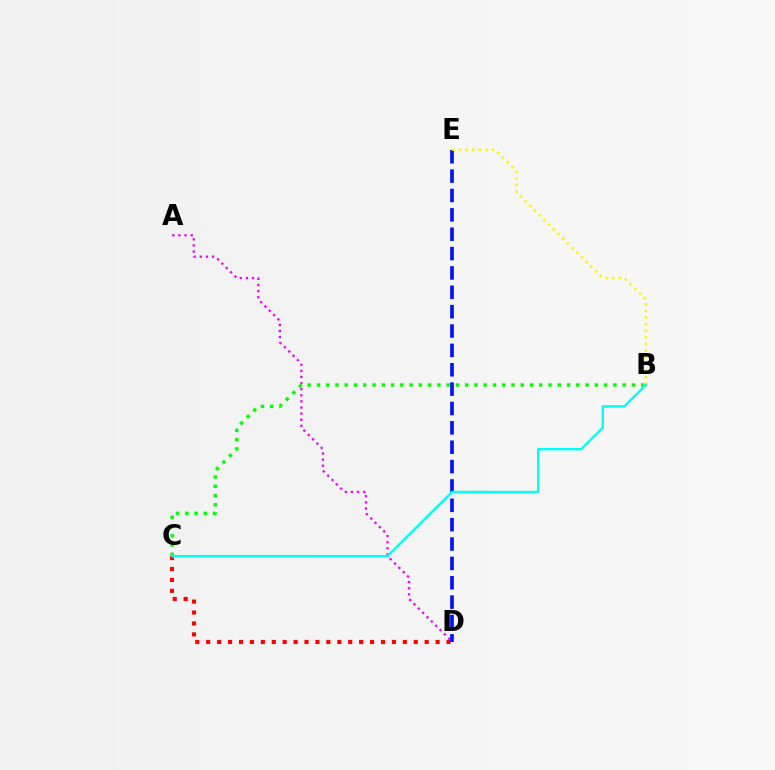{('C', 'D'): [{'color': '#ff0000', 'line_style': 'dotted', 'thickness': 2.97}], ('A', 'D'): [{'color': '#ee00ff', 'line_style': 'dotted', 'thickness': 1.66}], ('B', 'C'): [{'color': '#08ff00', 'line_style': 'dotted', 'thickness': 2.52}, {'color': '#00fff6', 'line_style': 'solid', 'thickness': 1.72}], ('D', 'E'): [{'color': '#0010ff', 'line_style': 'dashed', 'thickness': 2.63}], ('B', 'E'): [{'color': '#fcf500', 'line_style': 'dotted', 'thickness': 1.8}]}